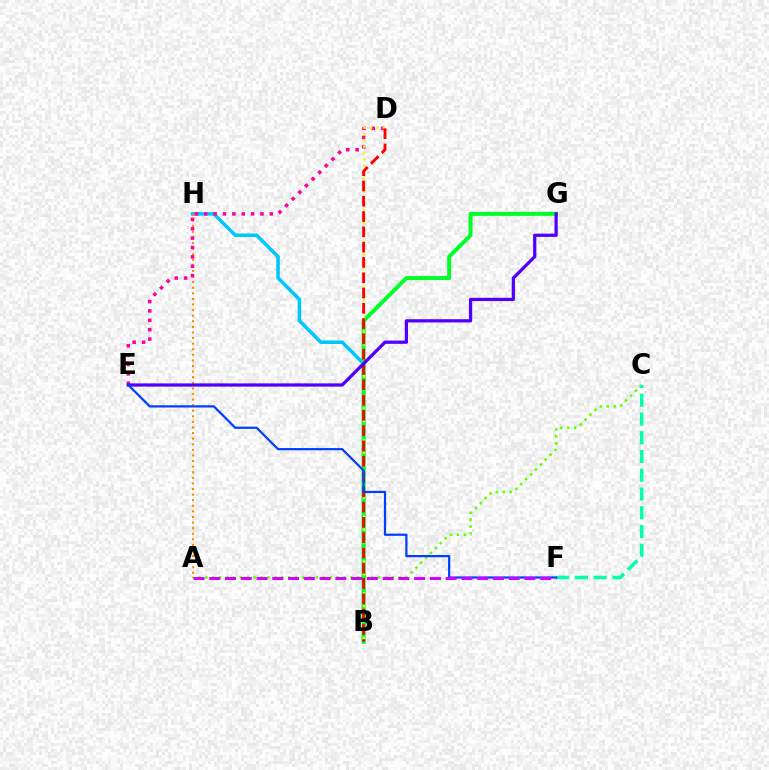{('B', 'H'): [{'color': '#00c7ff', 'line_style': 'solid', 'thickness': 2.56}], ('A', 'C'): [{'color': '#66ff00', 'line_style': 'dotted', 'thickness': 1.88}], ('A', 'H'): [{'color': '#ff8800', 'line_style': 'dotted', 'thickness': 1.52}], ('C', 'F'): [{'color': '#00ffaf', 'line_style': 'dashed', 'thickness': 2.55}], ('B', 'G'): [{'color': '#00ff27', 'line_style': 'solid', 'thickness': 2.86}], ('D', 'E'): [{'color': '#ff00a0', 'line_style': 'dotted', 'thickness': 2.55}], ('B', 'D'): [{'color': '#eeff00', 'line_style': 'dotted', 'thickness': 1.73}, {'color': '#ff0000', 'line_style': 'dashed', 'thickness': 2.08}], ('E', 'G'): [{'color': '#4f00ff', 'line_style': 'solid', 'thickness': 2.33}], ('E', 'F'): [{'color': '#003fff', 'line_style': 'solid', 'thickness': 1.6}], ('A', 'F'): [{'color': '#d600ff', 'line_style': 'dashed', 'thickness': 2.14}]}